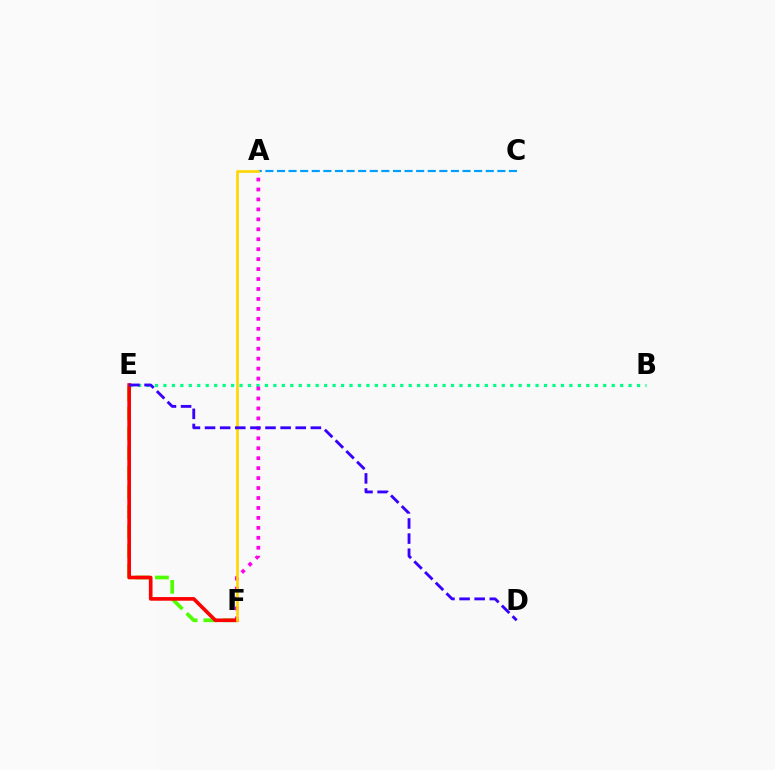{('E', 'F'): [{'color': '#4fff00', 'line_style': 'dashed', 'thickness': 2.67}, {'color': '#ff0000', 'line_style': 'solid', 'thickness': 2.62}], ('B', 'E'): [{'color': '#00ff86', 'line_style': 'dotted', 'thickness': 2.3}], ('A', 'C'): [{'color': '#009eff', 'line_style': 'dashed', 'thickness': 1.58}], ('A', 'F'): [{'color': '#ff00ed', 'line_style': 'dotted', 'thickness': 2.7}, {'color': '#ffd500', 'line_style': 'solid', 'thickness': 1.88}], ('D', 'E'): [{'color': '#3700ff', 'line_style': 'dashed', 'thickness': 2.05}]}